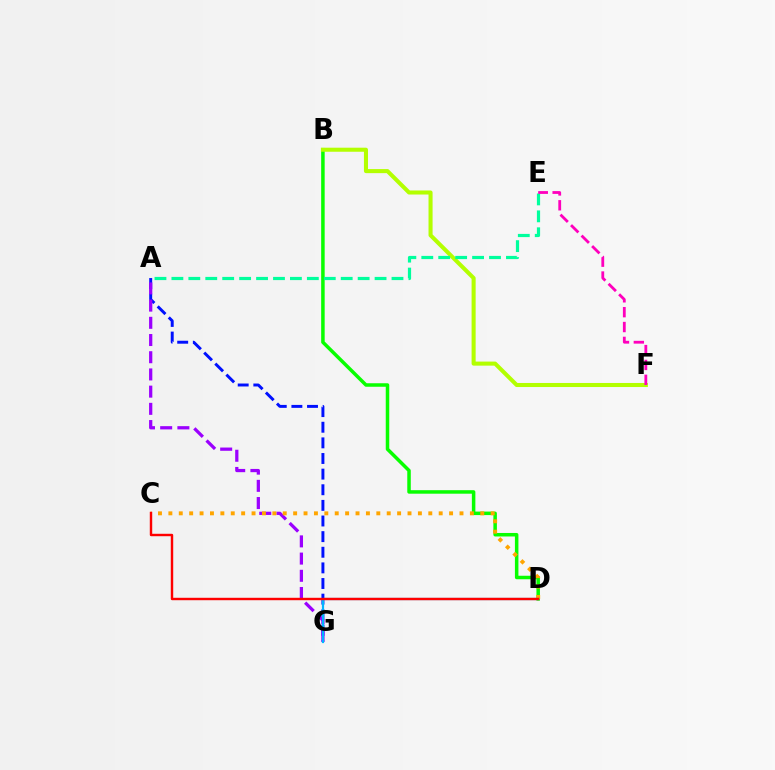{('B', 'D'): [{'color': '#08ff00', 'line_style': 'solid', 'thickness': 2.52}], ('A', 'G'): [{'color': '#0010ff', 'line_style': 'dashed', 'thickness': 2.12}, {'color': '#9b00ff', 'line_style': 'dashed', 'thickness': 2.34}], ('B', 'F'): [{'color': '#b3ff00', 'line_style': 'solid', 'thickness': 2.92}], ('A', 'E'): [{'color': '#00ff9d', 'line_style': 'dashed', 'thickness': 2.3}], ('E', 'F'): [{'color': '#ff00bd', 'line_style': 'dashed', 'thickness': 2.02}], ('C', 'D'): [{'color': '#ffa500', 'line_style': 'dotted', 'thickness': 2.82}, {'color': '#ff0000', 'line_style': 'solid', 'thickness': 1.74}], ('D', 'G'): [{'color': '#00b5ff', 'line_style': 'solid', 'thickness': 1.59}]}